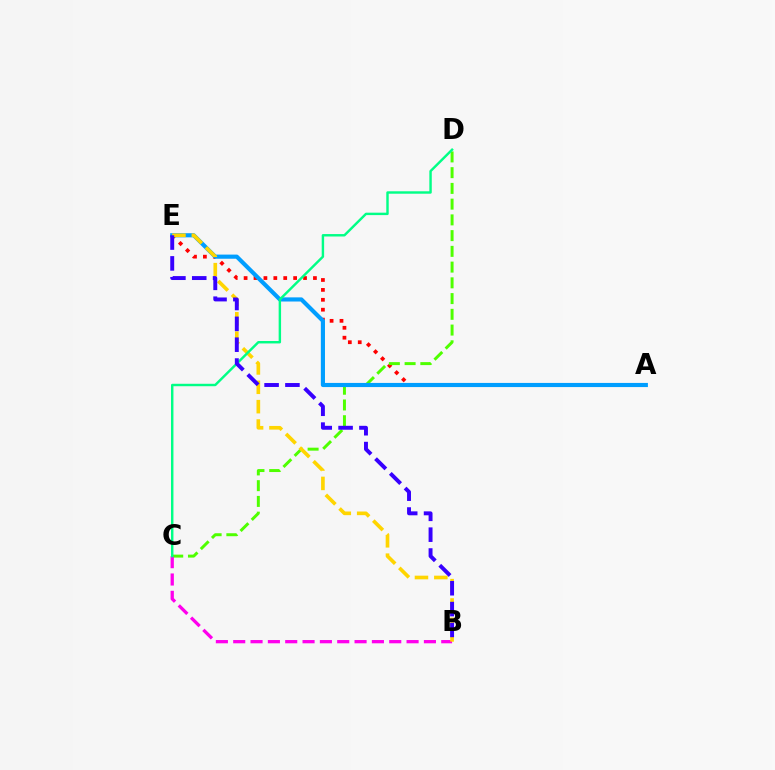{('A', 'E'): [{'color': '#ff0000', 'line_style': 'dotted', 'thickness': 2.69}, {'color': '#009eff', 'line_style': 'solid', 'thickness': 2.98}], ('C', 'D'): [{'color': '#4fff00', 'line_style': 'dashed', 'thickness': 2.14}, {'color': '#00ff86', 'line_style': 'solid', 'thickness': 1.75}], ('B', 'C'): [{'color': '#ff00ed', 'line_style': 'dashed', 'thickness': 2.36}], ('B', 'E'): [{'color': '#ffd500', 'line_style': 'dashed', 'thickness': 2.63}, {'color': '#3700ff', 'line_style': 'dashed', 'thickness': 2.83}]}